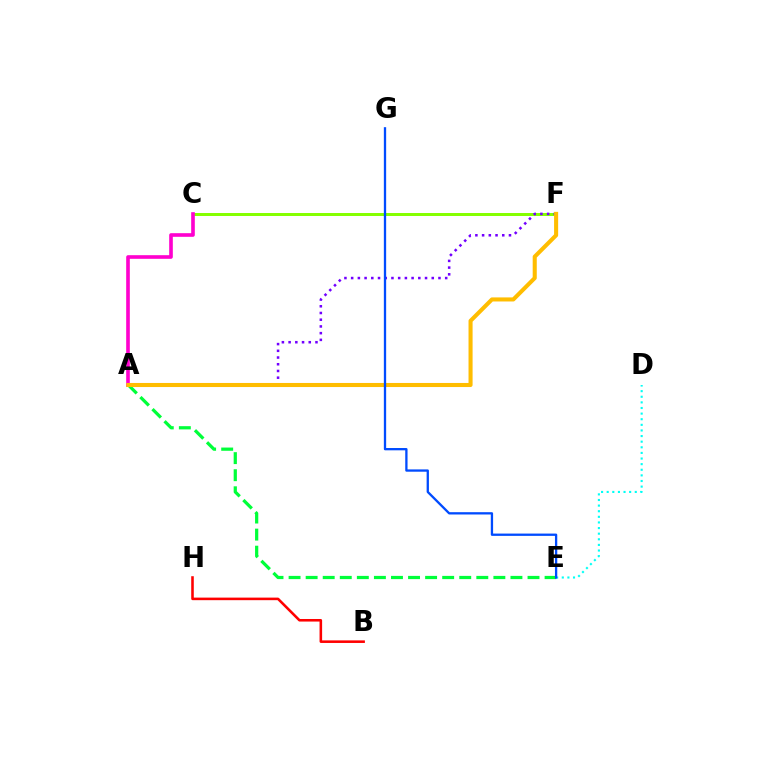{('A', 'E'): [{'color': '#00ff39', 'line_style': 'dashed', 'thickness': 2.32}], ('C', 'F'): [{'color': '#84ff00', 'line_style': 'solid', 'thickness': 2.14}], ('B', 'H'): [{'color': '#ff0000', 'line_style': 'solid', 'thickness': 1.85}], ('A', 'C'): [{'color': '#ff00cf', 'line_style': 'solid', 'thickness': 2.62}], ('A', 'F'): [{'color': '#7200ff', 'line_style': 'dotted', 'thickness': 1.82}, {'color': '#ffbd00', 'line_style': 'solid', 'thickness': 2.93}], ('D', 'E'): [{'color': '#00fff6', 'line_style': 'dotted', 'thickness': 1.53}], ('E', 'G'): [{'color': '#004bff', 'line_style': 'solid', 'thickness': 1.66}]}